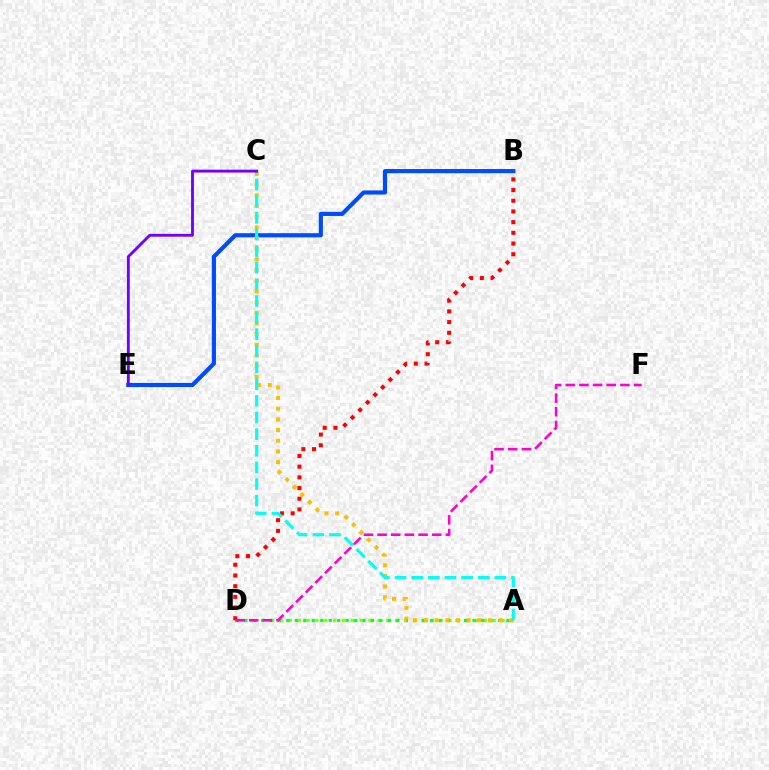{('B', 'E'): [{'color': '#004bff', 'line_style': 'solid', 'thickness': 2.99}], ('A', 'D'): [{'color': '#84ff00', 'line_style': 'dotted', 'thickness': 2.41}, {'color': '#00ff39', 'line_style': 'dotted', 'thickness': 2.3}], ('A', 'C'): [{'color': '#ffbd00', 'line_style': 'dotted', 'thickness': 2.9}, {'color': '#00fff6', 'line_style': 'dashed', 'thickness': 2.26}], ('B', 'D'): [{'color': '#ff0000', 'line_style': 'dotted', 'thickness': 2.91}], ('C', 'E'): [{'color': '#7200ff', 'line_style': 'solid', 'thickness': 2.05}], ('D', 'F'): [{'color': '#ff00cf', 'line_style': 'dashed', 'thickness': 1.85}]}